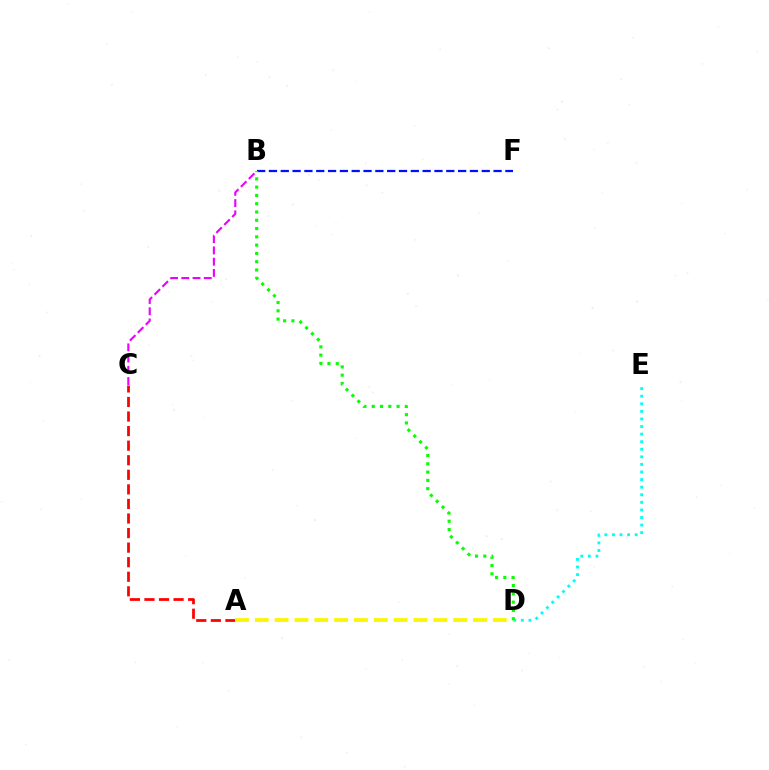{('B', 'C'): [{'color': '#ee00ff', 'line_style': 'dashed', 'thickness': 1.53}], ('D', 'E'): [{'color': '#00fff6', 'line_style': 'dotted', 'thickness': 2.06}], ('A', 'C'): [{'color': '#ff0000', 'line_style': 'dashed', 'thickness': 1.98}], ('B', 'F'): [{'color': '#0010ff', 'line_style': 'dashed', 'thickness': 1.61}], ('A', 'D'): [{'color': '#fcf500', 'line_style': 'dashed', 'thickness': 2.7}], ('B', 'D'): [{'color': '#08ff00', 'line_style': 'dotted', 'thickness': 2.25}]}